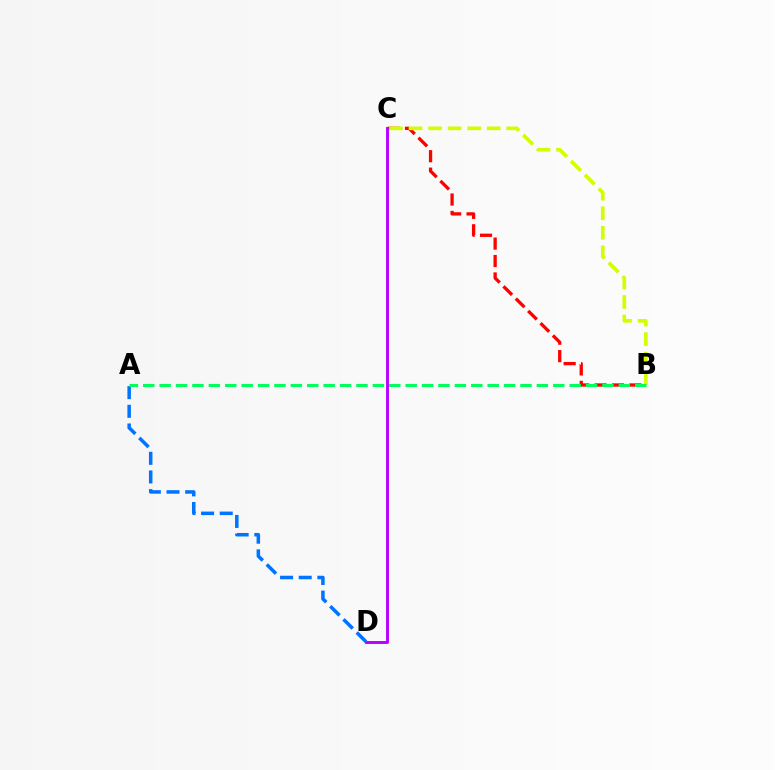{('B', 'C'): [{'color': '#ff0000', 'line_style': 'dashed', 'thickness': 2.37}, {'color': '#d1ff00', 'line_style': 'dashed', 'thickness': 2.65}], ('C', 'D'): [{'color': '#b900ff', 'line_style': 'solid', 'thickness': 2.08}], ('A', 'D'): [{'color': '#0074ff', 'line_style': 'dashed', 'thickness': 2.53}], ('A', 'B'): [{'color': '#00ff5c', 'line_style': 'dashed', 'thickness': 2.23}]}